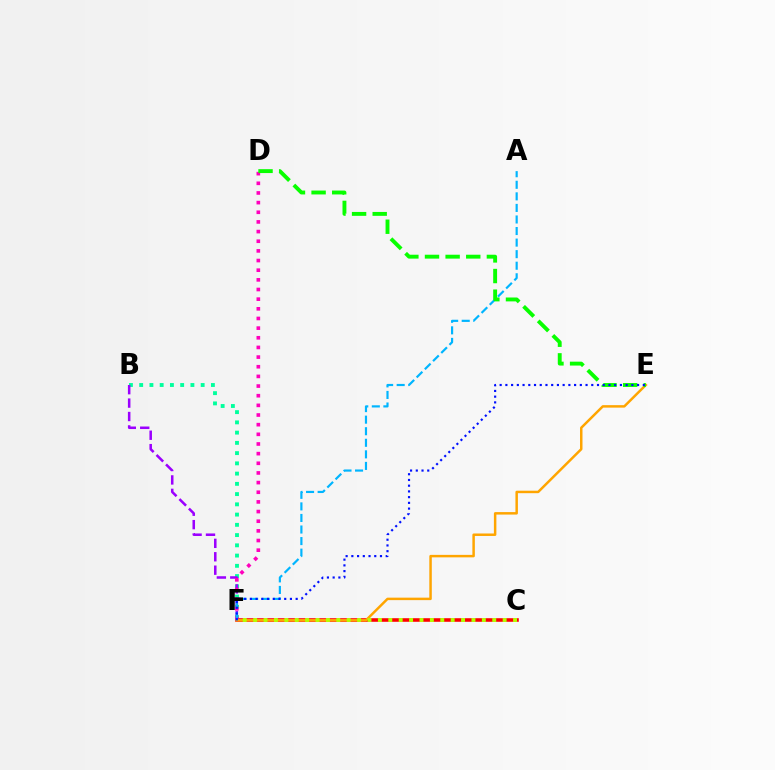{('B', 'F'): [{'color': '#00ff9d', 'line_style': 'dotted', 'thickness': 2.78}, {'color': '#9b00ff', 'line_style': 'dashed', 'thickness': 1.82}], ('C', 'F'): [{'color': '#ff0000', 'line_style': 'solid', 'thickness': 2.57}, {'color': '#b3ff00', 'line_style': 'dotted', 'thickness': 2.82}], ('D', 'F'): [{'color': '#ff00bd', 'line_style': 'dotted', 'thickness': 2.62}], ('E', 'F'): [{'color': '#ffa500', 'line_style': 'solid', 'thickness': 1.78}, {'color': '#0010ff', 'line_style': 'dotted', 'thickness': 1.56}], ('A', 'F'): [{'color': '#00b5ff', 'line_style': 'dashed', 'thickness': 1.57}], ('D', 'E'): [{'color': '#08ff00', 'line_style': 'dashed', 'thickness': 2.8}]}